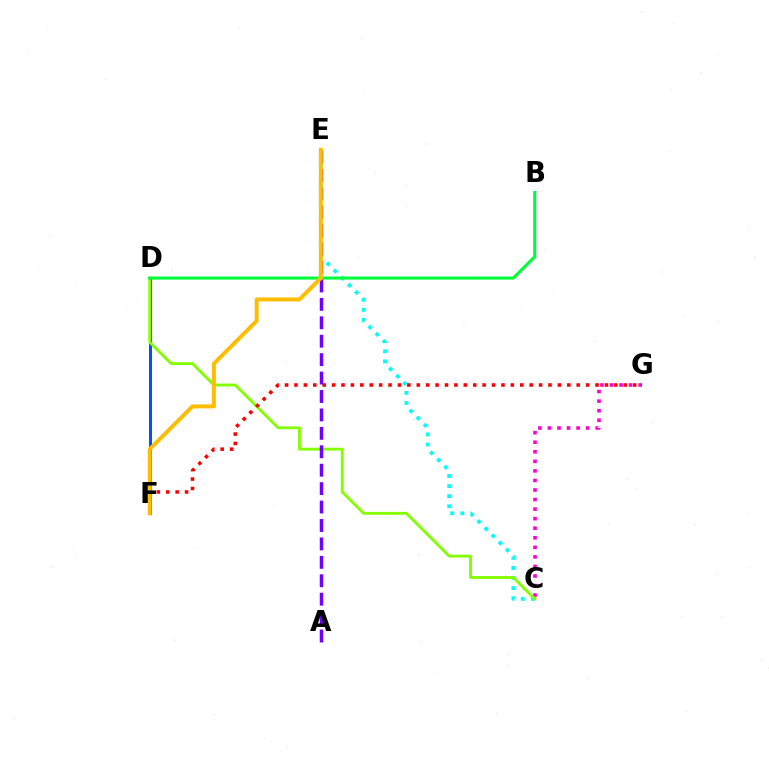{('C', 'G'): [{'color': '#ff00cf', 'line_style': 'dotted', 'thickness': 2.6}], ('D', 'F'): [{'color': '#004bff', 'line_style': 'solid', 'thickness': 2.12}], ('C', 'E'): [{'color': '#00fff6', 'line_style': 'dotted', 'thickness': 2.74}], ('C', 'D'): [{'color': '#84ff00', 'line_style': 'solid', 'thickness': 2.05}], ('F', 'G'): [{'color': '#ff0000', 'line_style': 'dotted', 'thickness': 2.56}], ('B', 'D'): [{'color': '#00ff39', 'line_style': 'solid', 'thickness': 2.21}], ('A', 'E'): [{'color': '#7200ff', 'line_style': 'dashed', 'thickness': 2.5}], ('E', 'F'): [{'color': '#ffbd00', 'line_style': 'solid', 'thickness': 2.84}]}